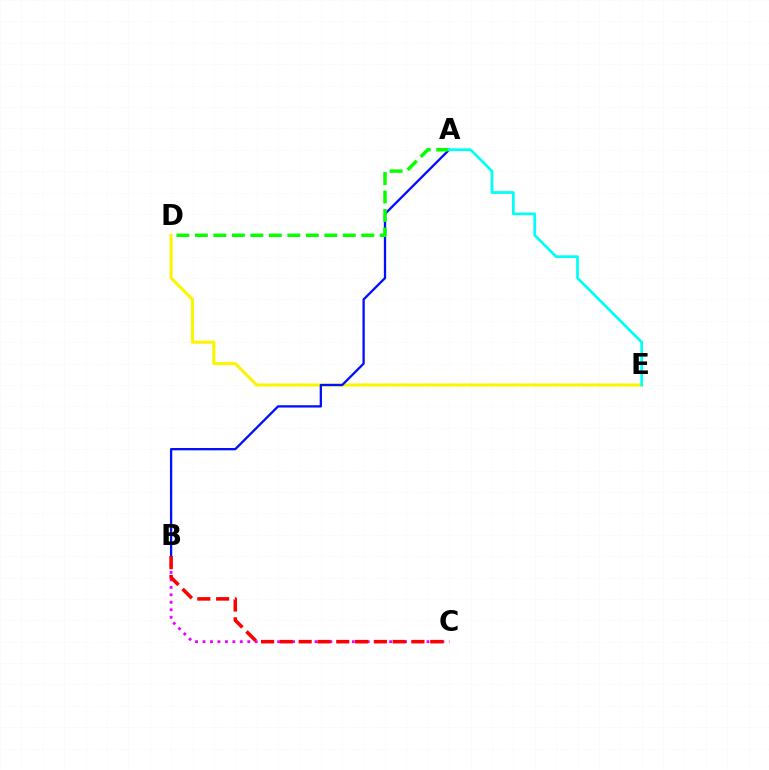{('D', 'E'): [{'color': '#fcf500', 'line_style': 'solid', 'thickness': 2.21}], ('B', 'C'): [{'color': '#ee00ff', 'line_style': 'dotted', 'thickness': 2.03}, {'color': '#ff0000', 'line_style': 'dashed', 'thickness': 2.55}], ('A', 'B'): [{'color': '#0010ff', 'line_style': 'solid', 'thickness': 1.66}], ('A', 'D'): [{'color': '#08ff00', 'line_style': 'dashed', 'thickness': 2.51}], ('A', 'E'): [{'color': '#00fff6', 'line_style': 'solid', 'thickness': 1.96}]}